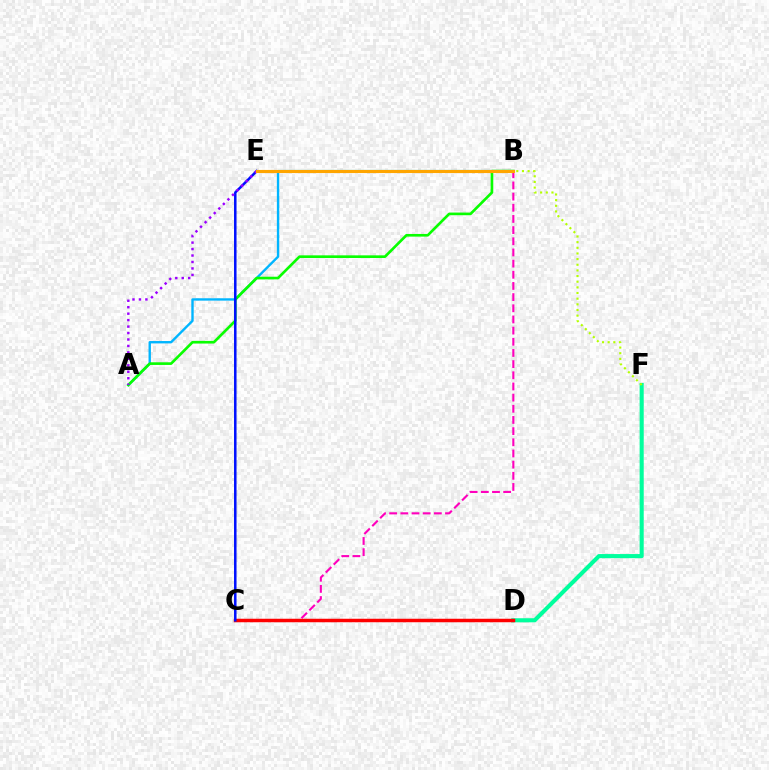{('A', 'B'): [{'color': '#00b5ff', 'line_style': 'solid', 'thickness': 1.72}, {'color': '#08ff00', 'line_style': 'solid', 'thickness': 1.91}], ('D', 'F'): [{'color': '#00ff9d', 'line_style': 'solid', 'thickness': 2.95}], ('B', 'C'): [{'color': '#ff00bd', 'line_style': 'dashed', 'thickness': 1.52}], ('C', 'D'): [{'color': '#ff0000', 'line_style': 'solid', 'thickness': 2.52}], ('C', 'E'): [{'color': '#0010ff', 'line_style': 'solid', 'thickness': 1.81}], ('B', 'F'): [{'color': '#b3ff00', 'line_style': 'dotted', 'thickness': 1.54}], ('A', 'E'): [{'color': '#9b00ff', 'line_style': 'dotted', 'thickness': 1.75}], ('B', 'E'): [{'color': '#ffa500', 'line_style': 'solid', 'thickness': 2.25}]}